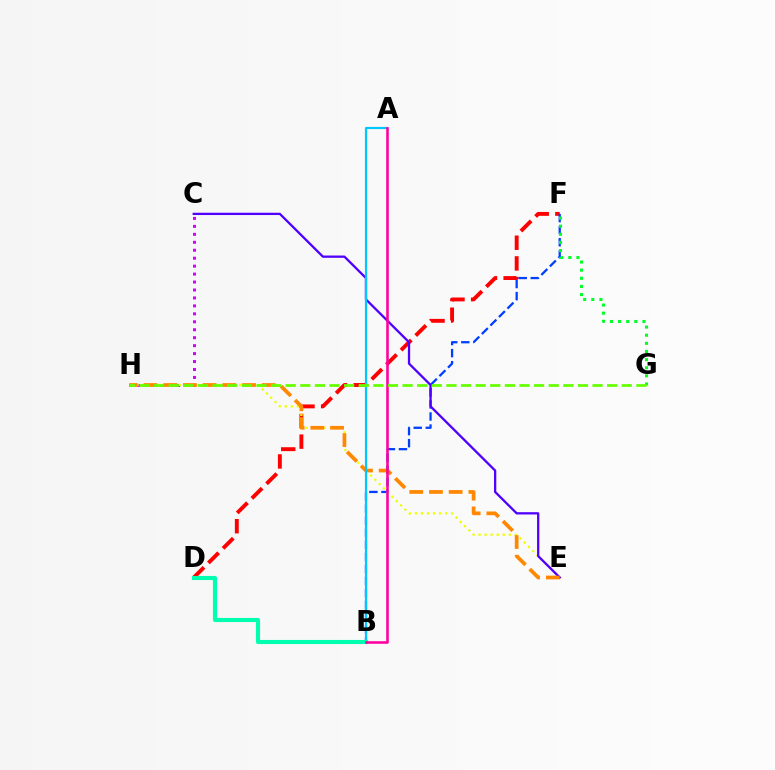{('D', 'F'): [{'color': '#ff0000', 'line_style': 'dashed', 'thickness': 2.81}], ('C', 'H'): [{'color': '#d600ff', 'line_style': 'dotted', 'thickness': 2.16}], ('B', 'F'): [{'color': '#003fff', 'line_style': 'dashed', 'thickness': 1.64}], ('E', 'H'): [{'color': '#eeff00', 'line_style': 'dotted', 'thickness': 1.64}, {'color': '#ff8800', 'line_style': 'dashed', 'thickness': 2.68}], ('C', 'E'): [{'color': '#4f00ff', 'line_style': 'solid', 'thickness': 1.65}], ('A', 'B'): [{'color': '#00c7ff', 'line_style': 'solid', 'thickness': 1.56}, {'color': '#ff00a0', 'line_style': 'solid', 'thickness': 1.86}], ('B', 'D'): [{'color': '#00ffaf', 'line_style': 'solid', 'thickness': 2.96}], ('F', 'G'): [{'color': '#00ff27', 'line_style': 'dotted', 'thickness': 2.21}], ('G', 'H'): [{'color': '#66ff00', 'line_style': 'dashed', 'thickness': 1.99}]}